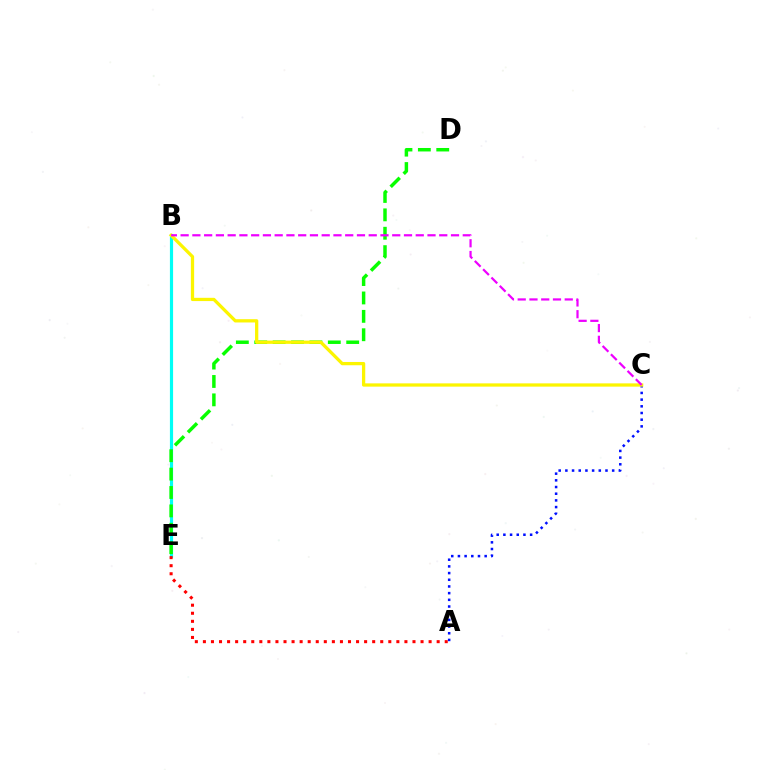{('B', 'E'): [{'color': '#00fff6', 'line_style': 'solid', 'thickness': 2.28}], ('A', 'E'): [{'color': '#ff0000', 'line_style': 'dotted', 'thickness': 2.19}], ('D', 'E'): [{'color': '#08ff00', 'line_style': 'dashed', 'thickness': 2.5}], ('A', 'C'): [{'color': '#0010ff', 'line_style': 'dotted', 'thickness': 1.82}], ('B', 'C'): [{'color': '#fcf500', 'line_style': 'solid', 'thickness': 2.35}, {'color': '#ee00ff', 'line_style': 'dashed', 'thickness': 1.6}]}